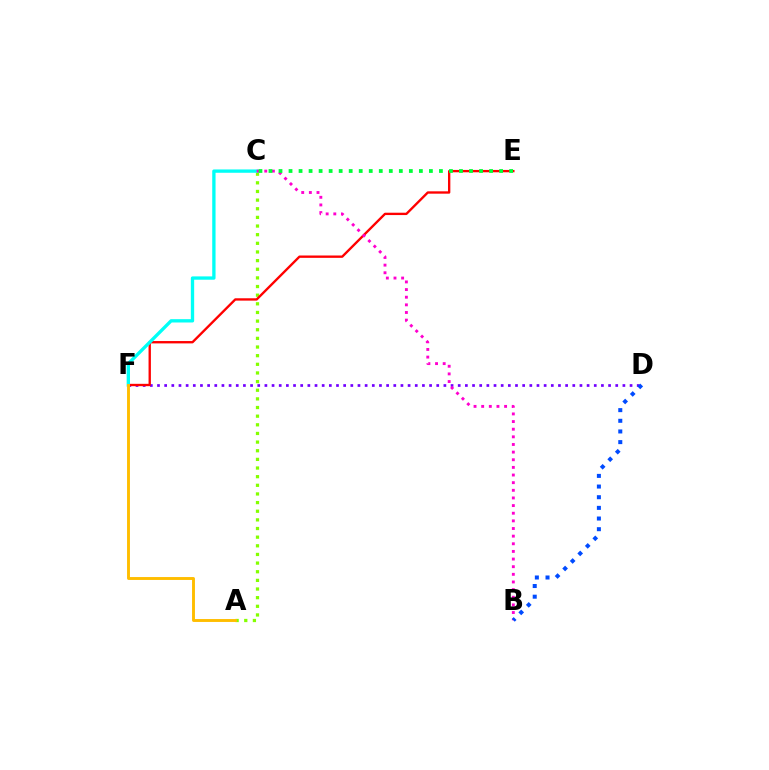{('A', 'C'): [{'color': '#84ff00', 'line_style': 'dotted', 'thickness': 2.35}], ('D', 'F'): [{'color': '#7200ff', 'line_style': 'dotted', 'thickness': 1.95}], ('E', 'F'): [{'color': '#ff0000', 'line_style': 'solid', 'thickness': 1.69}], ('C', 'F'): [{'color': '#00fff6', 'line_style': 'solid', 'thickness': 2.4}], ('B', 'C'): [{'color': '#ff00cf', 'line_style': 'dotted', 'thickness': 2.08}], ('A', 'F'): [{'color': '#ffbd00', 'line_style': 'solid', 'thickness': 2.09}], ('C', 'E'): [{'color': '#00ff39', 'line_style': 'dotted', 'thickness': 2.72}], ('B', 'D'): [{'color': '#004bff', 'line_style': 'dotted', 'thickness': 2.9}]}